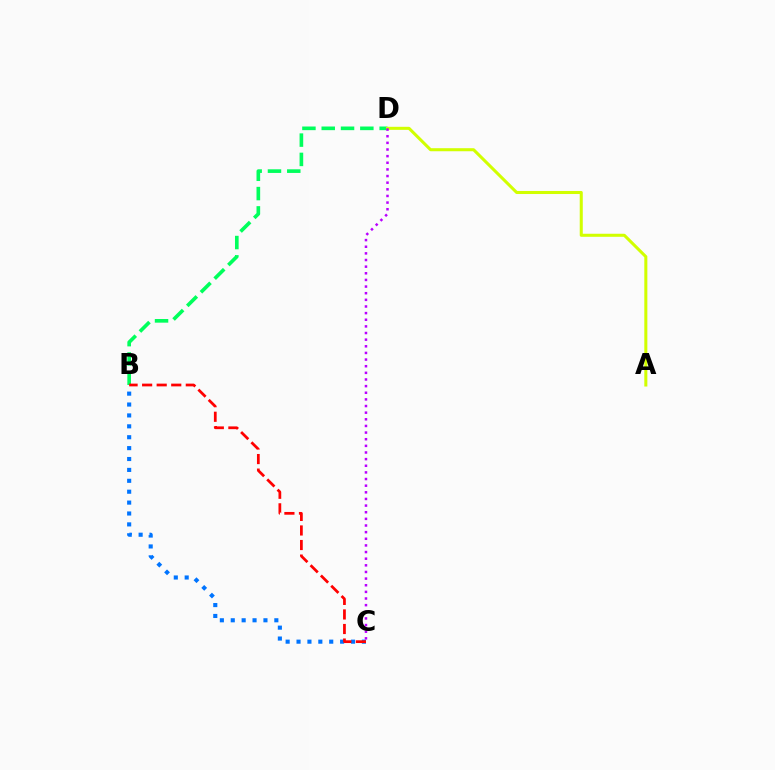{('B', 'D'): [{'color': '#00ff5c', 'line_style': 'dashed', 'thickness': 2.62}], ('B', 'C'): [{'color': '#0074ff', 'line_style': 'dotted', 'thickness': 2.96}, {'color': '#ff0000', 'line_style': 'dashed', 'thickness': 1.98}], ('A', 'D'): [{'color': '#d1ff00', 'line_style': 'solid', 'thickness': 2.19}], ('C', 'D'): [{'color': '#b900ff', 'line_style': 'dotted', 'thickness': 1.8}]}